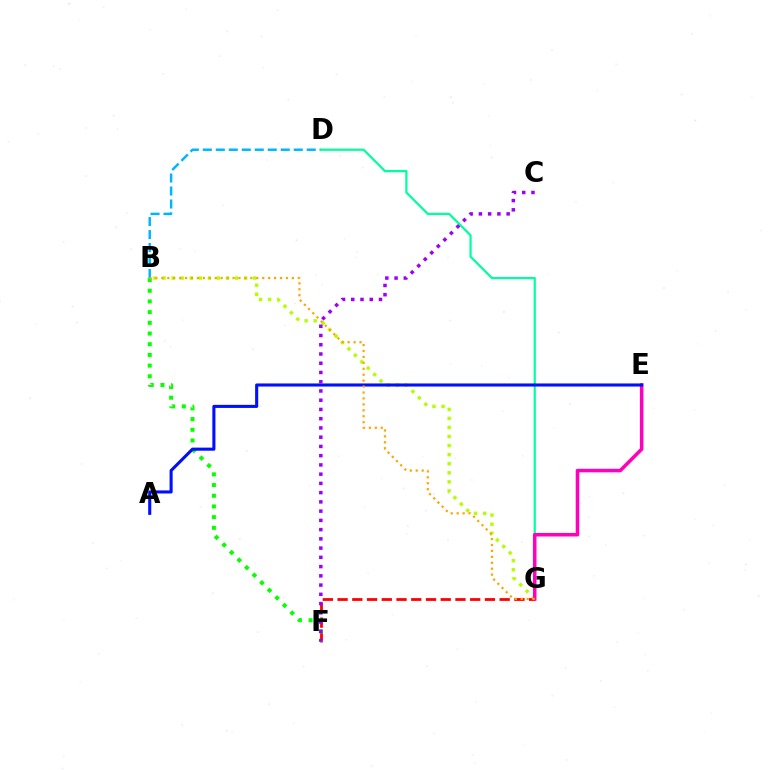{('F', 'G'): [{'color': '#ff0000', 'line_style': 'dashed', 'thickness': 2.0}], ('B', 'D'): [{'color': '#00b5ff', 'line_style': 'dashed', 'thickness': 1.76}], ('D', 'G'): [{'color': '#00ff9d', 'line_style': 'solid', 'thickness': 1.59}], ('B', 'G'): [{'color': '#b3ff00', 'line_style': 'dotted', 'thickness': 2.46}, {'color': '#ffa500', 'line_style': 'dotted', 'thickness': 1.61}], ('E', 'G'): [{'color': '#ff00bd', 'line_style': 'solid', 'thickness': 2.54}], ('B', 'F'): [{'color': '#08ff00', 'line_style': 'dotted', 'thickness': 2.91}], ('A', 'E'): [{'color': '#0010ff', 'line_style': 'solid', 'thickness': 2.22}], ('C', 'F'): [{'color': '#9b00ff', 'line_style': 'dotted', 'thickness': 2.51}]}